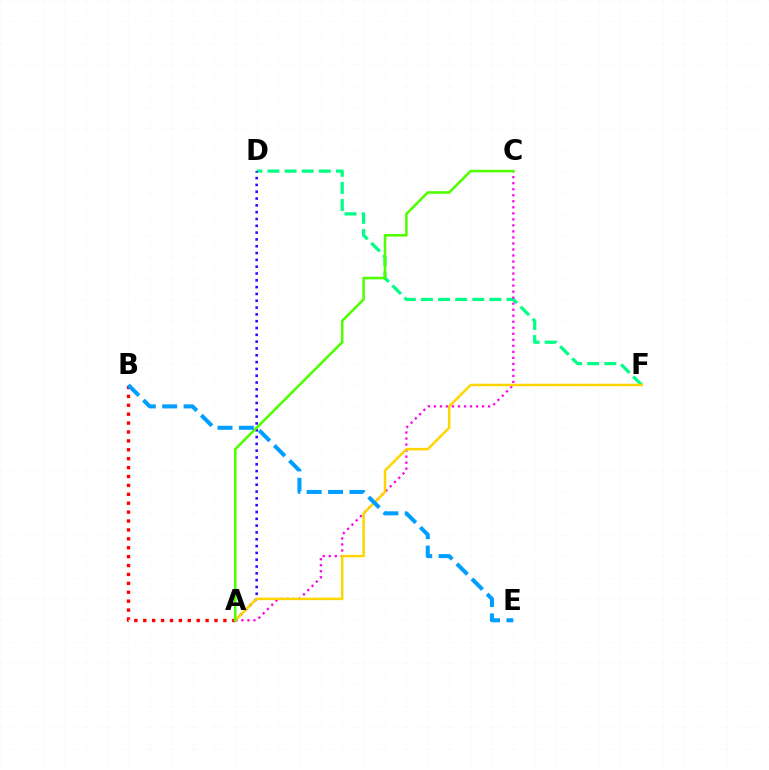{('A', 'B'): [{'color': '#ff0000', 'line_style': 'dotted', 'thickness': 2.42}], ('D', 'F'): [{'color': '#00ff86', 'line_style': 'dashed', 'thickness': 2.33}], ('A', 'C'): [{'color': '#ff00ed', 'line_style': 'dotted', 'thickness': 1.64}, {'color': '#4fff00', 'line_style': 'solid', 'thickness': 1.84}], ('A', 'D'): [{'color': '#3700ff', 'line_style': 'dotted', 'thickness': 1.85}], ('A', 'F'): [{'color': '#ffd500', 'line_style': 'solid', 'thickness': 1.79}], ('B', 'E'): [{'color': '#009eff', 'line_style': 'dashed', 'thickness': 2.9}]}